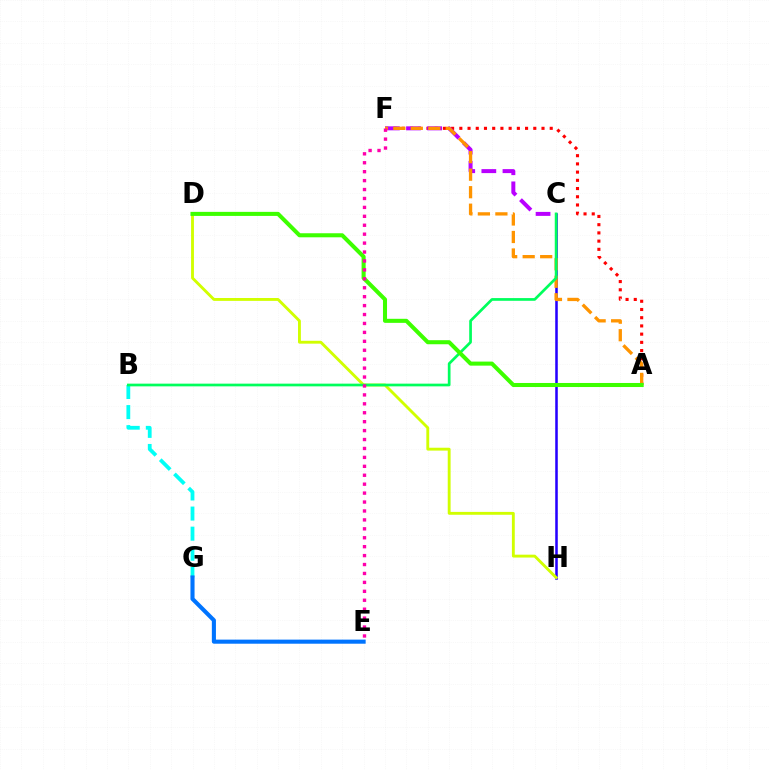{('C', 'H'): [{'color': '#2500ff', 'line_style': 'solid', 'thickness': 1.83}], ('D', 'H'): [{'color': '#d1ff00', 'line_style': 'solid', 'thickness': 2.07}], ('B', 'G'): [{'color': '#00fff6', 'line_style': 'dashed', 'thickness': 2.73}], ('A', 'F'): [{'color': '#ff0000', 'line_style': 'dotted', 'thickness': 2.23}, {'color': '#ff9400', 'line_style': 'dashed', 'thickness': 2.38}], ('C', 'F'): [{'color': '#b900ff', 'line_style': 'dashed', 'thickness': 2.87}], ('B', 'C'): [{'color': '#00ff5c', 'line_style': 'solid', 'thickness': 1.95}], ('E', 'G'): [{'color': '#0074ff', 'line_style': 'solid', 'thickness': 2.95}], ('A', 'D'): [{'color': '#3dff00', 'line_style': 'solid', 'thickness': 2.92}], ('E', 'F'): [{'color': '#ff00ac', 'line_style': 'dotted', 'thickness': 2.43}]}